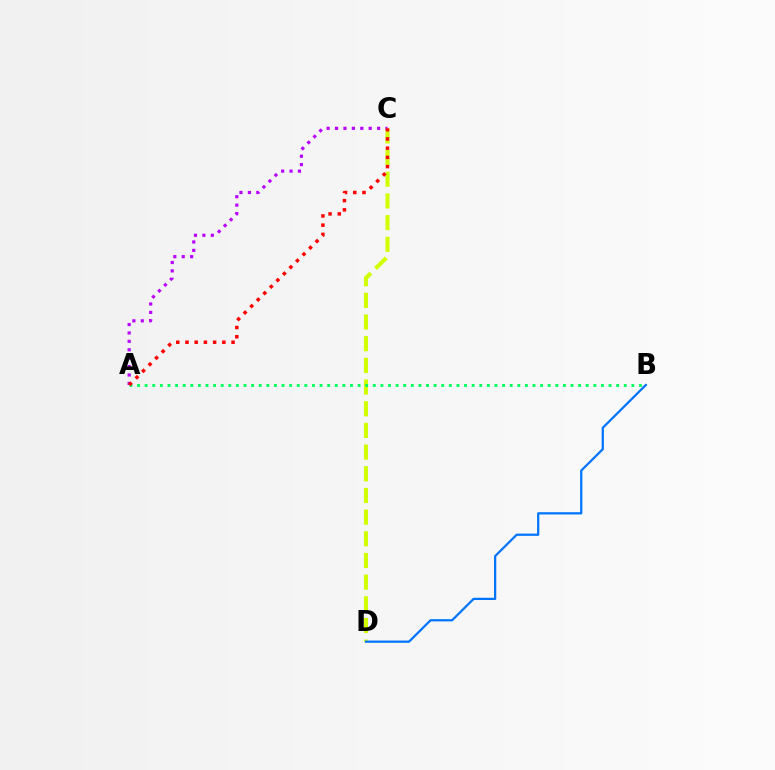{('C', 'D'): [{'color': '#d1ff00', 'line_style': 'dashed', 'thickness': 2.94}], ('B', 'D'): [{'color': '#0074ff', 'line_style': 'solid', 'thickness': 1.62}], ('A', 'B'): [{'color': '#00ff5c', 'line_style': 'dotted', 'thickness': 2.07}], ('A', 'C'): [{'color': '#b900ff', 'line_style': 'dotted', 'thickness': 2.29}, {'color': '#ff0000', 'line_style': 'dotted', 'thickness': 2.5}]}